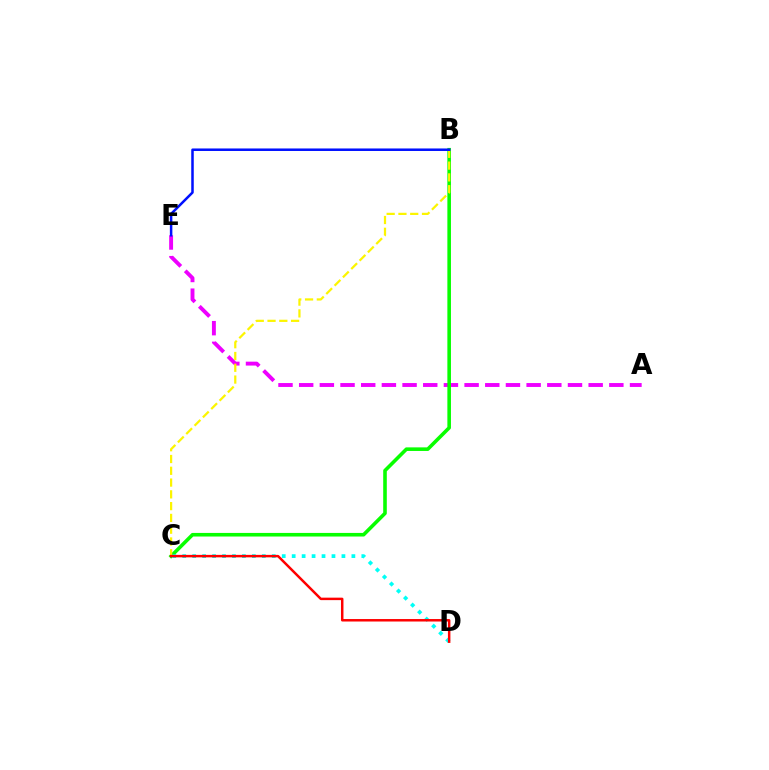{('A', 'E'): [{'color': '#ee00ff', 'line_style': 'dashed', 'thickness': 2.81}], ('B', 'C'): [{'color': '#08ff00', 'line_style': 'solid', 'thickness': 2.59}, {'color': '#fcf500', 'line_style': 'dashed', 'thickness': 1.6}], ('C', 'D'): [{'color': '#00fff6', 'line_style': 'dotted', 'thickness': 2.7}, {'color': '#ff0000', 'line_style': 'solid', 'thickness': 1.78}], ('B', 'E'): [{'color': '#0010ff', 'line_style': 'solid', 'thickness': 1.81}]}